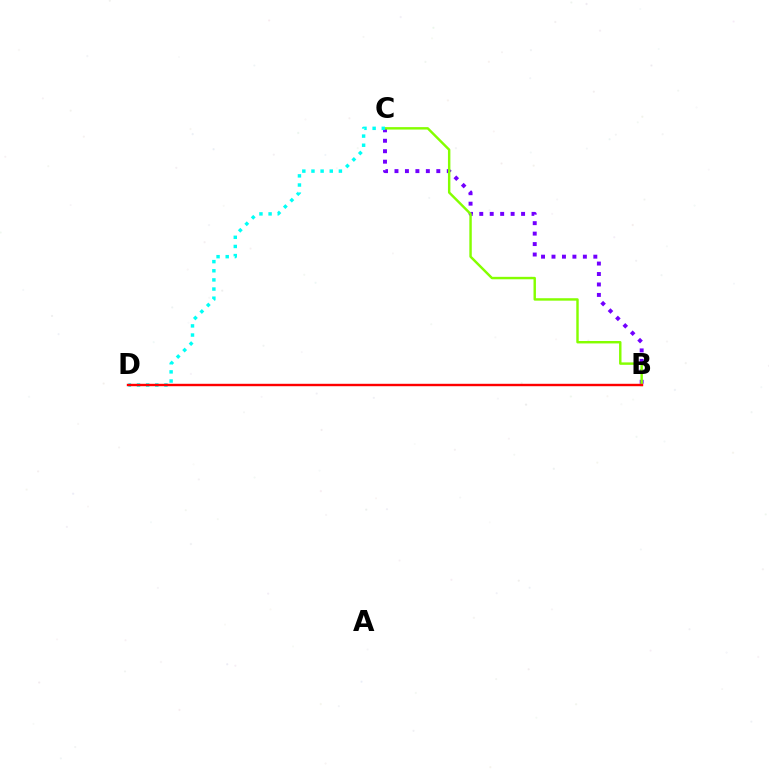{('B', 'C'): [{'color': '#7200ff', 'line_style': 'dotted', 'thickness': 2.84}, {'color': '#84ff00', 'line_style': 'solid', 'thickness': 1.75}], ('C', 'D'): [{'color': '#00fff6', 'line_style': 'dotted', 'thickness': 2.48}], ('B', 'D'): [{'color': '#ff0000', 'line_style': 'solid', 'thickness': 1.73}]}